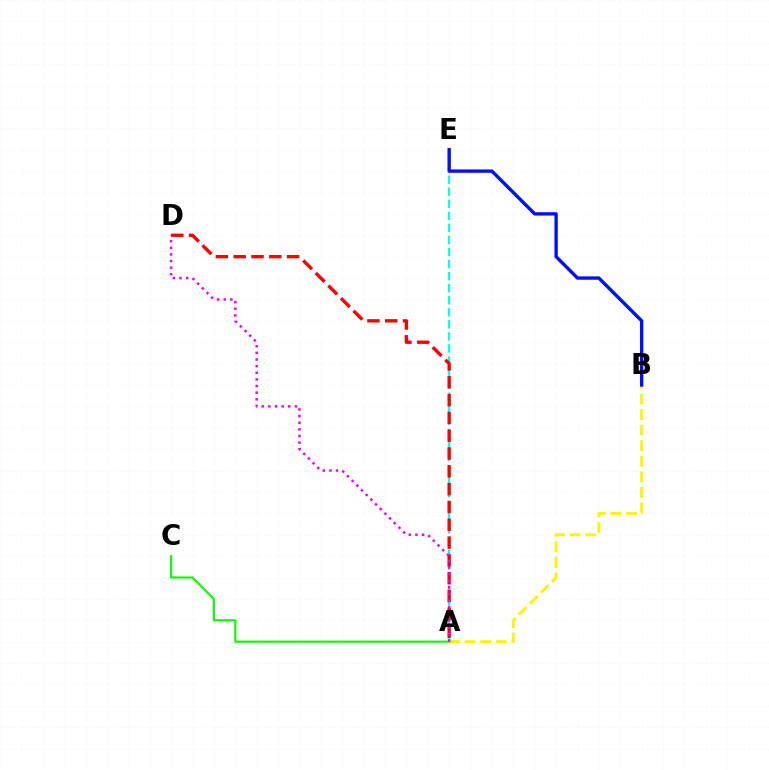{('A', 'E'): [{'color': '#00fff6', 'line_style': 'dashed', 'thickness': 1.64}], ('A', 'B'): [{'color': '#fcf500', 'line_style': 'dashed', 'thickness': 2.11}], ('A', 'C'): [{'color': '#08ff00', 'line_style': 'solid', 'thickness': 1.55}], ('A', 'D'): [{'color': '#ff0000', 'line_style': 'dashed', 'thickness': 2.42}, {'color': '#ee00ff', 'line_style': 'dotted', 'thickness': 1.8}], ('B', 'E'): [{'color': '#0010ff', 'line_style': 'solid', 'thickness': 2.42}]}